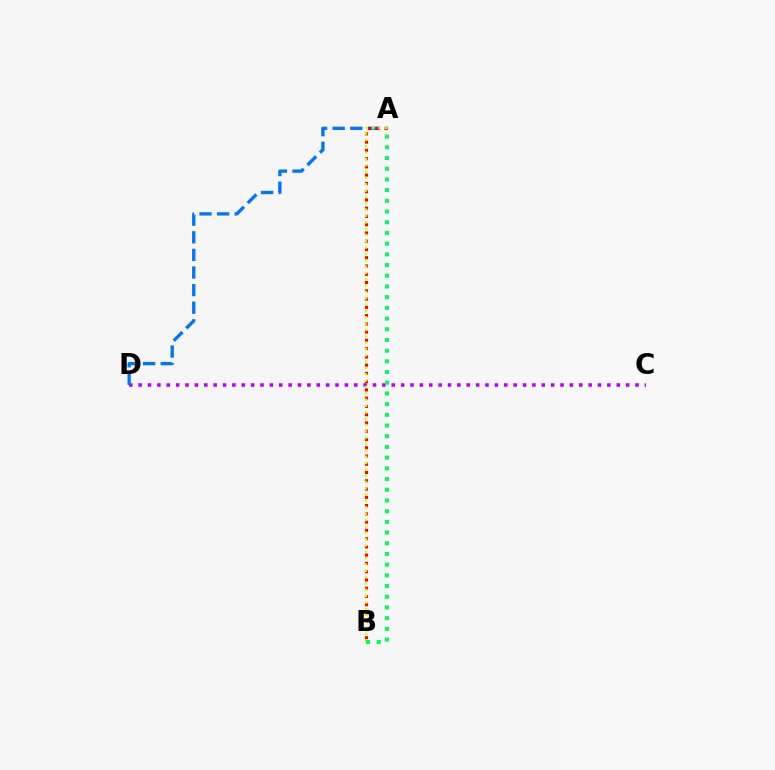{('C', 'D'): [{'color': '#b900ff', 'line_style': 'dotted', 'thickness': 2.55}], ('A', 'D'): [{'color': '#0074ff', 'line_style': 'dashed', 'thickness': 2.39}], ('A', 'B'): [{'color': '#ff0000', 'line_style': 'dotted', 'thickness': 2.24}, {'color': '#d1ff00', 'line_style': 'dotted', 'thickness': 1.72}, {'color': '#00ff5c', 'line_style': 'dotted', 'thickness': 2.91}]}